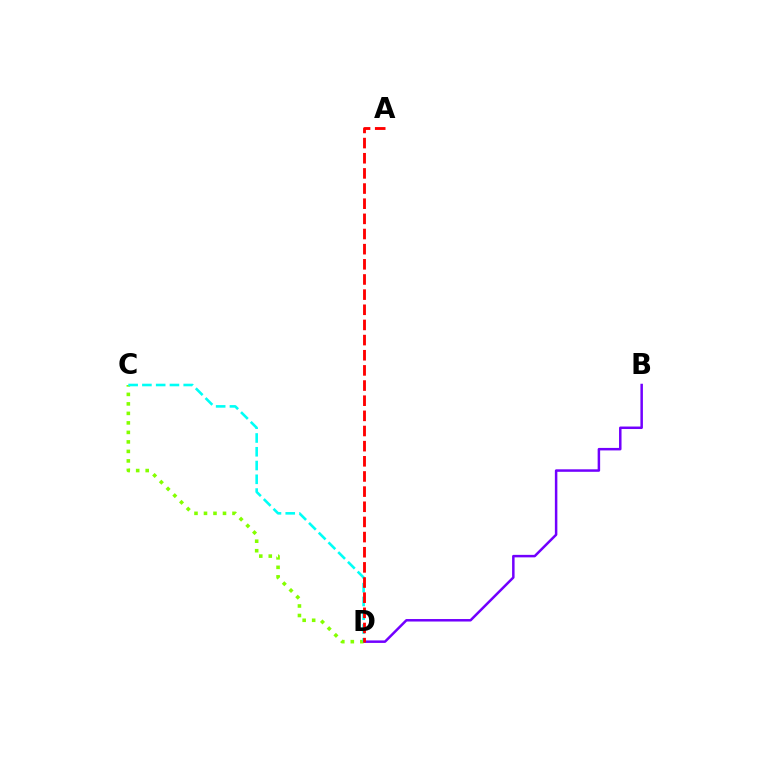{('B', 'D'): [{'color': '#7200ff', 'line_style': 'solid', 'thickness': 1.8}], ('C', 'D'): [{'color': '#84ff00', 'line_style': 'dotted', 'thickness': 2.58}, {'color': '#00fff6', 'line_style': 'dashed', 'thickness': 1.87}], ('A', 'D'): [{'color': '#ff0000', 'line_style': 'dashed', 'thickness': 2.06}]}